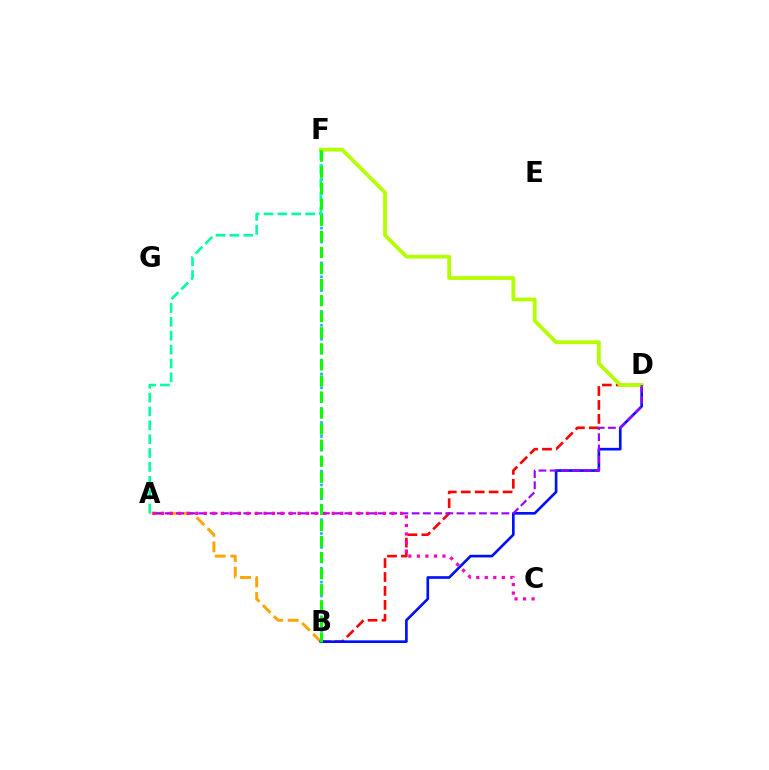{('B', 'F'): [{'color': '#00b5ff', 'line_style': 'dotted', 'thickness': 1.89}, {'color': '#08ff00', 'line_style': 'dashed', 'thickness': 2.18}], ('B', 'D'): [{'color': '#ff0000', 'line_style': 'dashed', 'thickness': 1.89}, {'color': '#0010ff', 'line_style': 'solid', 'thickness': 1.91}], ('A', 'B'): [{'color': '#ffa500', 'line_style': 'dashed', 'thickness': 2.11}], ('D', 'F'): [{'color': '#b3ff00', 'line_style': 'solid', 'thickness': 2.72}], ('A', 'D'): [{'color': '#9b00ff', 'line_style': 'dashed', 'thickness': 1.52}], ('A', 'F'): [{'color': '#00ff9d', 'line_style': 'dashed', 'thickness': 1.88}], ('A', 'C'): [{'color': '#ff00bd', 'line_style': 'dotted', 'thickness': 2.32}]}